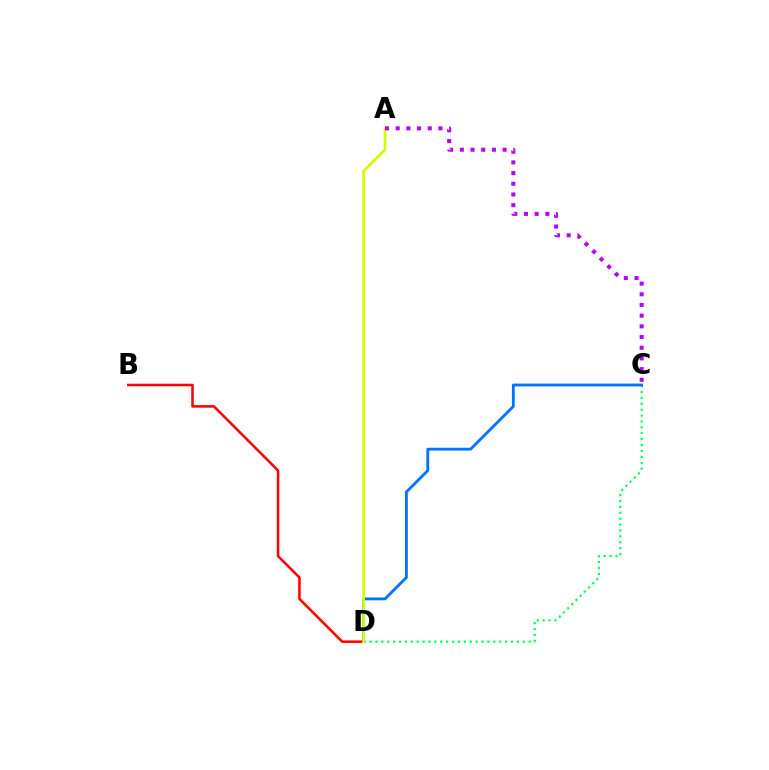{('B', 'D'): [{'color': '#ff0000', 'line_style': 'solid', 'thickness': 1.83}], ('C', 'D'): [{'color': '#00ff5c', 'line_style': 'dotted', 'thickness': 1.6}, {'color': '#0074ff', 'line_style': 'solid', 'thickness': 2.04}], ('A', 'D'): [{'color': '#d1ff00', 'line_style': 'solid', 'thickness': 1.99}], ('A', 'C'): [{'color': '#b900ff', 'line_style': 'dotted', 'thickness': 2.9}]}